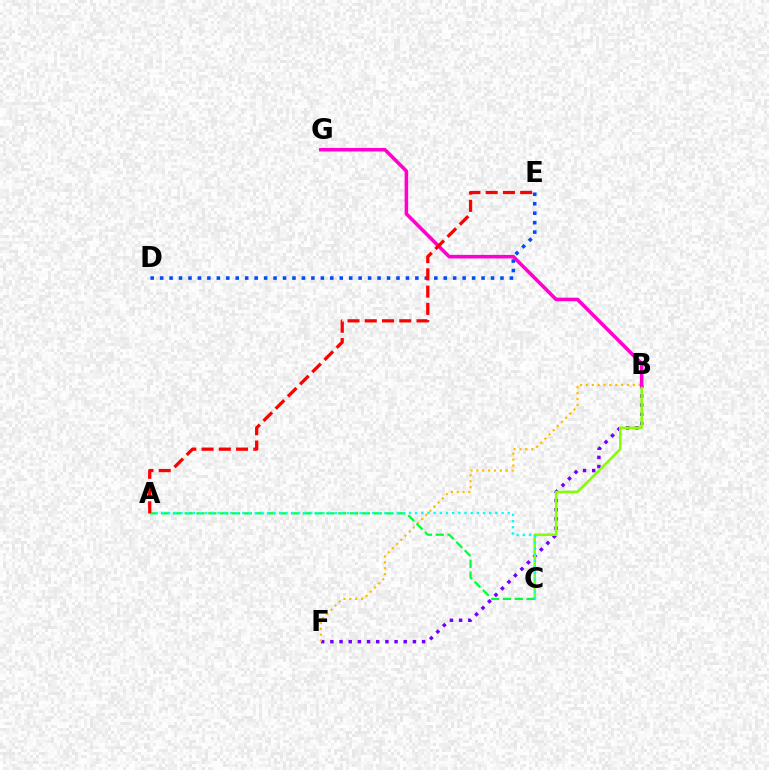{('B', 'F'): [{'color': '#7200ff', 'line_style': 'dotted', 'thickness': 2.49}, {'color': '#ffbd00', 'line_style': 'dotted', 'thickness': 1.59}], ('D', 'E'): [{'color': '#004bff', 'line_style': 'dotted', 'thickness': 2.57}], ('B', 'C'): [{'color': '#84ff00', 'line_style': 'solid', 'thickness': 1.8}], ('A', 'C'): [{'color': '#00ff39', 'line_style': 'dashed', 'thickness': 1.6}, {'color': '#00fff6', 'line_style': 'dotted', 'thickness': 1.68}], ('B', 'G'): [{'color': '#ff00cf', 'line_style': 'solid', 'thickness': 2.57}], ('A', 'E'): [{'color': '#ff0000', 'line_style': 'dashed', 'thickness': 2.34}]}